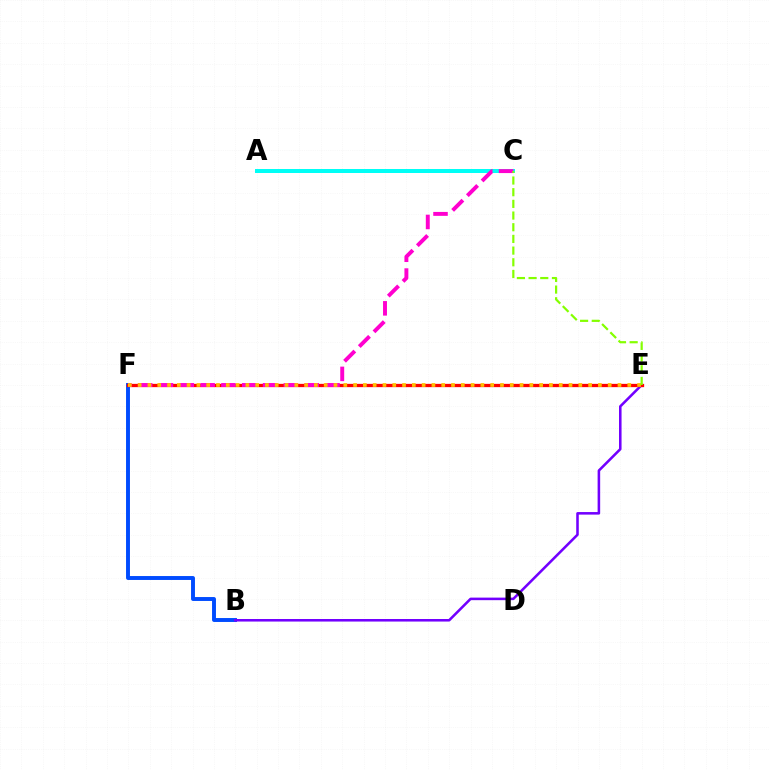{('B', 'F'): [{'color': '#004bff', 'line_style': 'solid', 'thickness': 2.82}], ('E', 'F'): [{'color': '#00ff39', 'line_style': 'dotted', 'thickness': 2.1}, {'color': '#ff0000', 'line_style': 'solid', 'thickness': 2.36}, {'color': '#ffbd00', 'line_style': 'dotted', 'thickness': 2.66}], ('B', 'E'): [{'color': '#7200ff', 'line_style': 'solid', 'thickness': 1.84}], ('A', 'C'): [{'color': '#00fff6', 'line_style': 'solid', 'thickness': 2.88}], ('C', 'F'): [{'color': '#ff00cf', 'line_style': 'dashed', 'thickness': 2.83}], ('C', 'E'): [{'color': '#84ff00', 'line_style': 'dashed', 'thickness': 1.59}]}